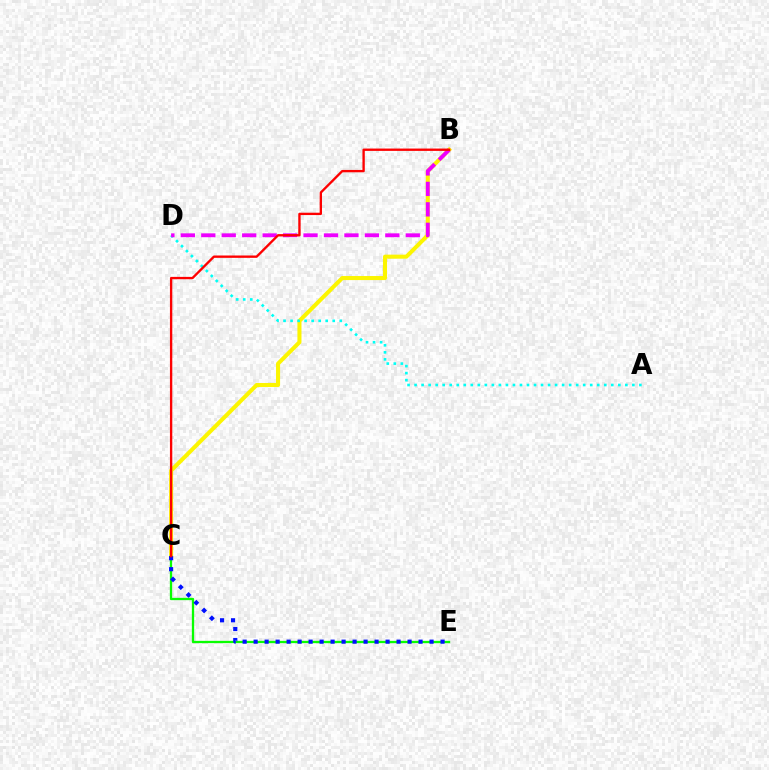{('B', 'C'): [{'color': '#fcf500', 'line_style': 'solid', 'thickness': 2.92}, {'color': '#ff0000', 'line_style': 'solid', 'thickness': 1.69}], ('C', 'E'): [{'color': '#08ff00', 'line_style': 'solid', 'thickness': 1.65}, {'color': '#0010ff', 'line_style': 'dotted', 'thickness': 2.99}], ('A', 'D'): [{'color': '#00fff6', 'line_style': 'dotted', 'thickness': 1.91}], ('B', 'D'): [{'color': '#ee00ff', 'line_style': 'dashed', 'thickness': 2.78}]}